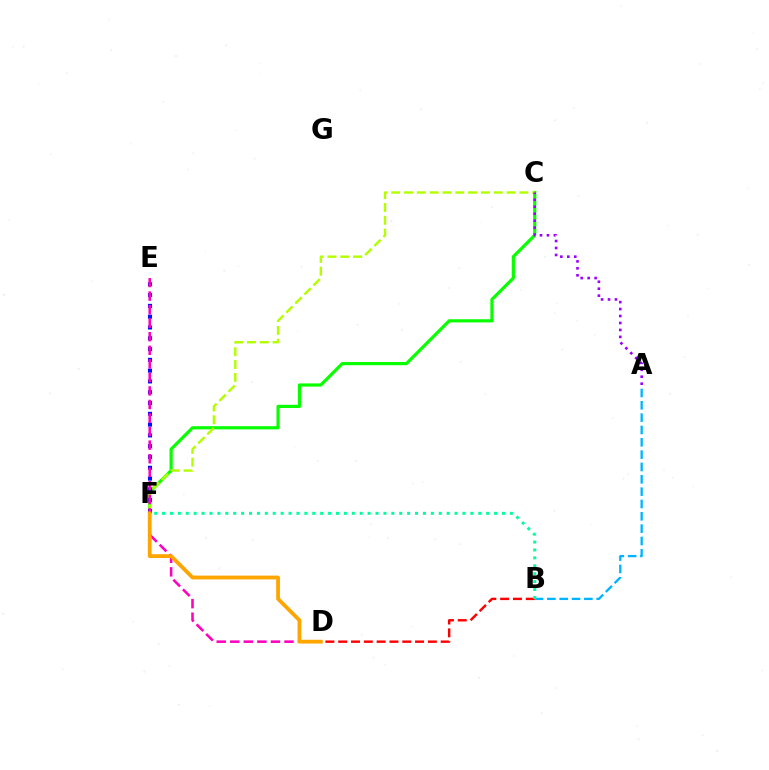{('C', 'F'): [{'color': '#08ff00', 'line_style': 'solid', 'thickness': 2.29}, {'color': '#b3ff00', 'line_style': 'dashed', 'thickness': 1.74}], ('A', 'B'): [{'color': '#00b5ff', 'line_style': 'dashed', 'thickness': 1.68}], ('B', 'D'): [{'color': '#ff0000', 'line_style': 'dashed', 'thickness': 1.74}], ('E', 'F'): [{'color': '#0010ff', 'line_style': 'dotted', 'thickness': 2.93}], ('D', 'E'): [{'color': '#ff00bd', 'line_style': 'dashed', 'thickness': 1.84}], ('D', 'F'): [{'color': '#ffa500', 'line_style': 'solid', 'thickness': 2.73}], ('A', 'C'): [{'color': '#9b00ff', 'line_style': 'dotted', 'thickness': 1.89}], ('B', 'F'): [{'color': '#00ff9d', 'line_style': 'dotted', 'thickness': 2.15}]}